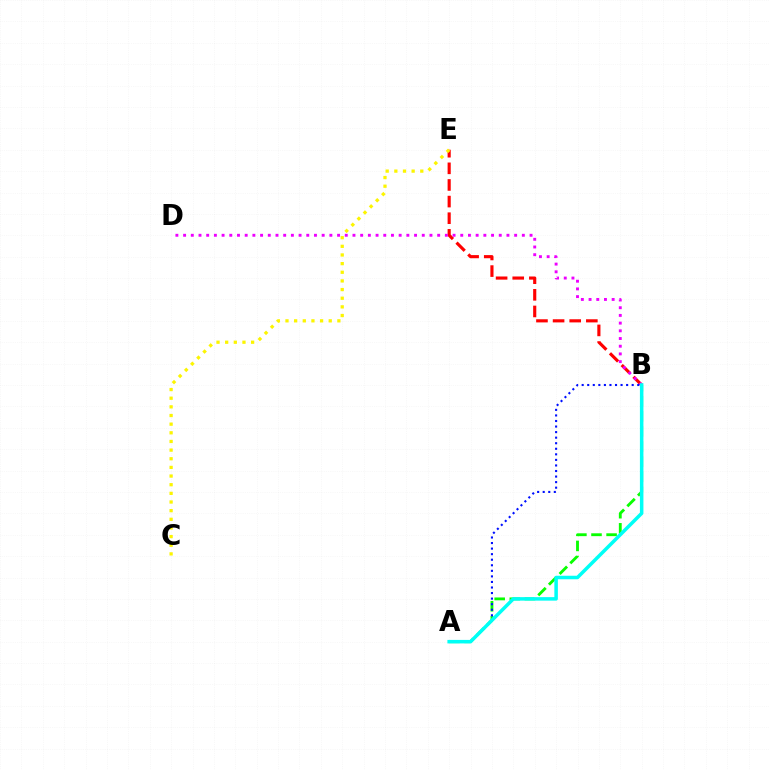{('B', 'E'): [{'color': '#ff0000', 'line_style': 'dashed', 'thickness': 2.26}], ('B', 'D'): [{'color': '#ee00ff', 'line_style': 'dotted', 'thickness': 2.09}], ('A', 'B'): [{'color': '#08ff00', 'line_style': 'dashed', 'thickness': 2.05}, {'color': '#0010ff', 'line_style': 'dotted', 'thickness': 1.51}, {'color': '#00fff6', 'line_style': 'solid', 'thickness': 2.53}], ('C', 'E'): [{'color': '#fcf500', 'line_style': 'dotted', 'thickness': 2.35}]}